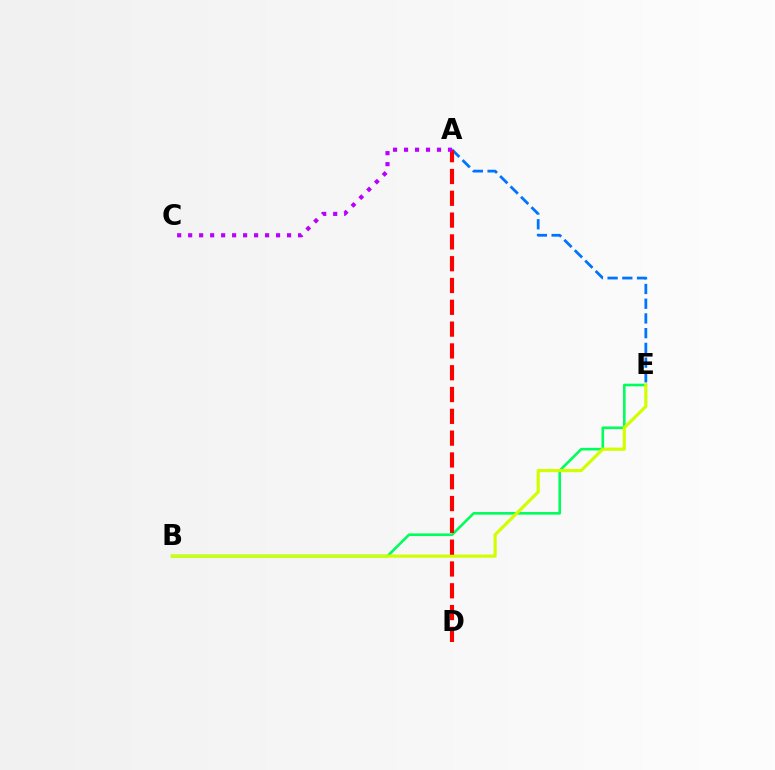{('A', 'E'): [{'color': '#0074ff', 'line_style': 'dashed', 'thickness': 2.0}], ('B', 'E'): [{'color': '#00ff5c', 'line_style': 'solid', 'thickness': 1.9}, {'color': '#d1ff00', 'line_style': 'solid', 'thickness': 2.29}], ('A', 'D'): [{'color': '#ff0000', 'line_style': 'dashed', 'thickness': 2.96}], ('A', 'C'): [{'color': '#b900ff', 'line_style': 'dotted', 'thickness': 2.99}]}